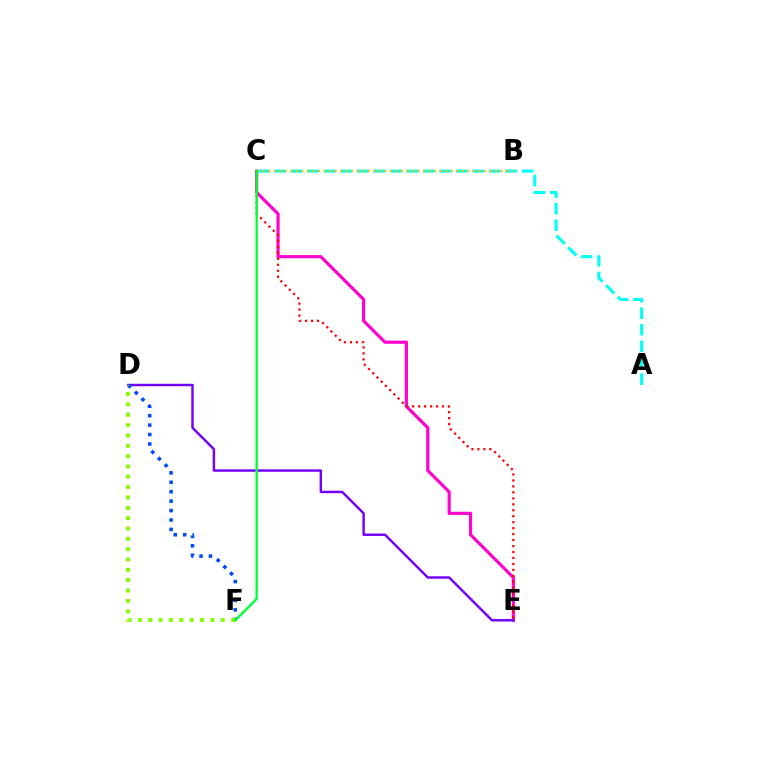{('C', 'E'): [{'color': '#ff00cf', 'line_style': 'solid', 'thickness': 2.27}, {'color': '#ff0000', 'line_style': 'dotted', 'thickness': 1.62}], ('D', 'E'): [{'color': '#7200ff', 'line_style': 'solid', 'thickness': 1.75}], ('A', 'C'): [{'color': '#00fff6', 'line_style': 'dashed', 'thickness': 2.24}], ('D', 'F'): [{'color': '#004bff', 'line_style': 'dotted', 'thickness': 2.56}, {'color': '#84ff00', 'line_style': 'dotted', 'thickness': 2.81}], ('B', 'C'): [{'color': '#ffbd00', 'line_style': 'dotted', 'thickness': 1.5}], ('C', 'F'): [{'color': '#00ff39', 'line_style': 'solid', 'thickness': 1.71}]}